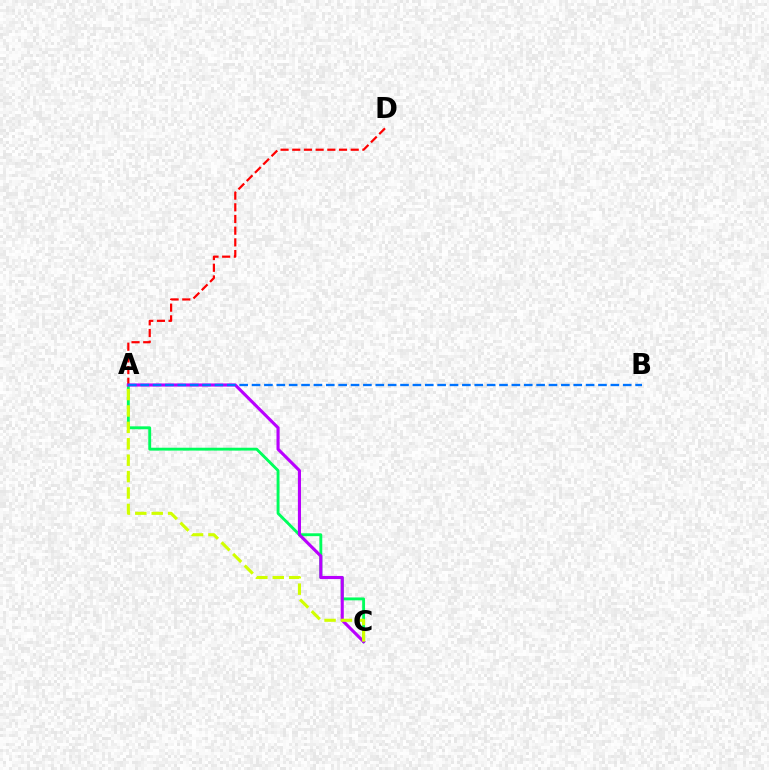{('A', 'C'): [{'color': '#00ff5c', 'line_style': 'solid', 'thickness': 2.07}, {'color': '#b900ff', 'line_style': 'solid', 'thickness': 2.24}, {'color': '#d1ff00', 'line_style': 'dashed', 'thickness': 2.23}], ('A', 'D'): [{'color': '#ff0000', 'line_style': 'dashed', 'thickness': 1.59}], ('A', 'B'): [{'color': '#0074ff', 'line_style': 'dashed', 'thickness': 1.68}]}